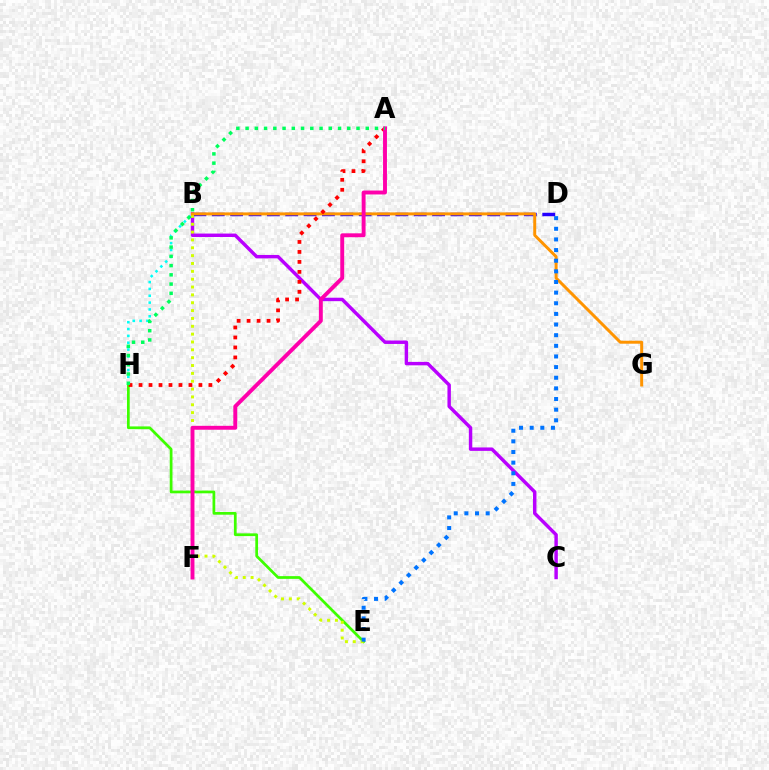{('B', 'H'): [{'color': '#00fff6', 'line_style': 'dotted', 'thickness': 1.86}], ('B', 'C'): [{'color': '#b900ff', 'line_style': 'solid', 'thickness': 2.47}], ('E', 'H'): [{'color': '#3dff00', 'line_style': 'solid', 'thickness': 1.97}], ('B', 'D'): [{'color': '#2500ff', 'line_style': 'dashed', 'thickness': 2.49}], ('B', 'E'): [{'color': '#d1ff00', 'line_style': 'dotted', 'thickness': 2.13}], ('B', 'G'): [{'color': '#ff9400', 'line_style': 'solid', 'thickness': 2.14}], ('A', 'H'): [{'color': '#ff0000', 'line_style': 'dotted', 'thickness': 2.71}, {'color': '#00ff5c', 'line_style': 'dotted', 'thickness': 2.51}], ('A', 'F'): [{'color': '#ff00ac', 'line_style': 'solid', 'thickness': 2.81}], ('D', 'E'): [{'color': '#0074ff', 'line_style': 'dotted', 'thickness': 2.89}]}